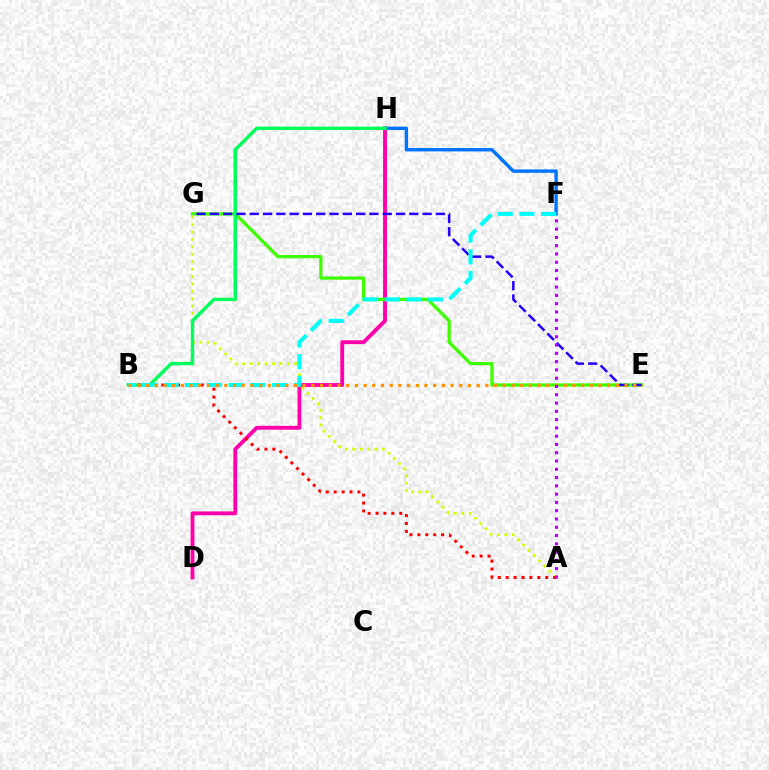{('D', 'H'): [{'color': '#ff00ac', 'line_style': 'solid', 'thickness': 2.77}], ('E', 'G'): [{'color': '#3dff00', 'line_style': 'solid', 'thickness': 2.35}, {'color': '#2500ff', 'line_style': 'dashed', 'thickness': 1.81}], ('A', 'G'): [{'color': '#d1ff00', 'line_style': 'dotted', 'thickness': 2.01}], ('F', 'H'): [{'color': '#0074ff', 'line_style': 'solid', 'thickness': 2.45}], ('B', 'H'): [{'color': '#00ff5c', 'line_style': 'solid', 'thickness': 2.47}], ('A', 'B'): [{'color': '#ff0000', 'line_style': 'dotted', 'thickness': 2.15}], ('B', 'F'): [{'color': '#00fff6', 'line_style': 'dashed', 'thickness': 2.94}], ('B', 'E'): [{'color': '#ff9400', 'line_style': 'dotted', 'thickness': 2.36}], ('A', 'F'): [{'color': '#b900ff', 'line_style': 'dotted', 'thickness': 2.25}]}